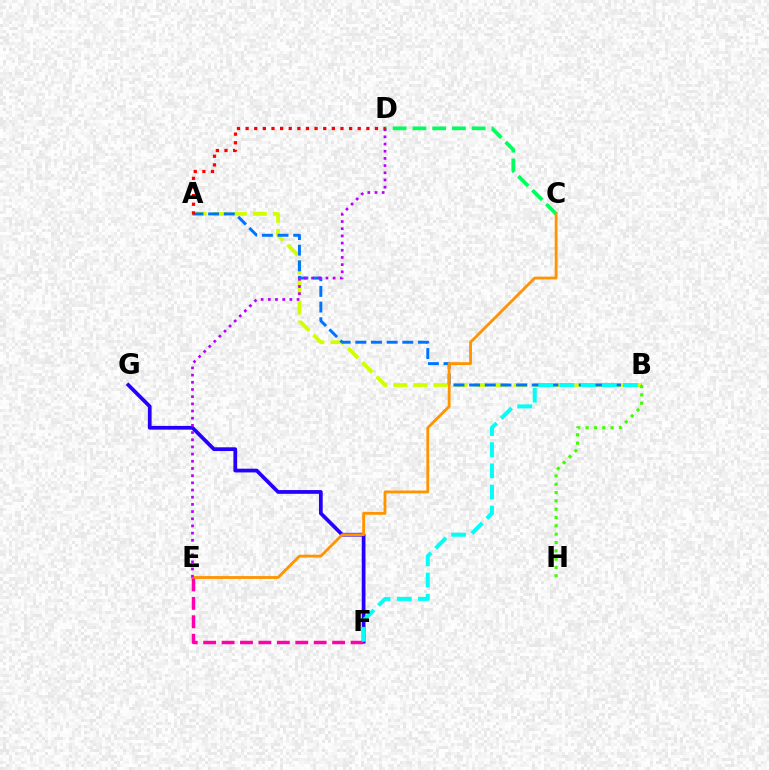{('F', 'G'): [{'color': '#2500ff', 'line_style': 'solid', 'thickness': 2.69}], ('C', 'D'): [{'color': '#00ff5c', 'line_style': 'dashed', 'thickness': 2.68}], ('A', 'B'): [{'color': '#d1ff00', 'line_style': 'dashed', 'thickness': 2.73}, {'color': '#0074ff', 'line_style': 'dashed', 'thickness': 2.13}], ('C', 'E'): [{'color': '#ff9400', 'line_style': 'solid', 'thickness': 2.04}], ('D', 'E'): [{'color': '#b900ff', 'line_style': 'dotted', 'thickness': 1.95}], ('E', 'F'): [{'color': '#ff00ac', 'line_style': 'dashed', 'thickness': 2.5}], ('A', 'D'): [{'color': '#ff0000', 'line_style': 'dotted', 'thickness': 2.34}], ('B', 'H'): [{'color': '#3dff00', 'line_style': 'dotted', 'thickness': 2.26}], ('B', 'F'): [{'color': '#00fff6', 'line_style': 'dashed', 'thickness': 2.88}]}